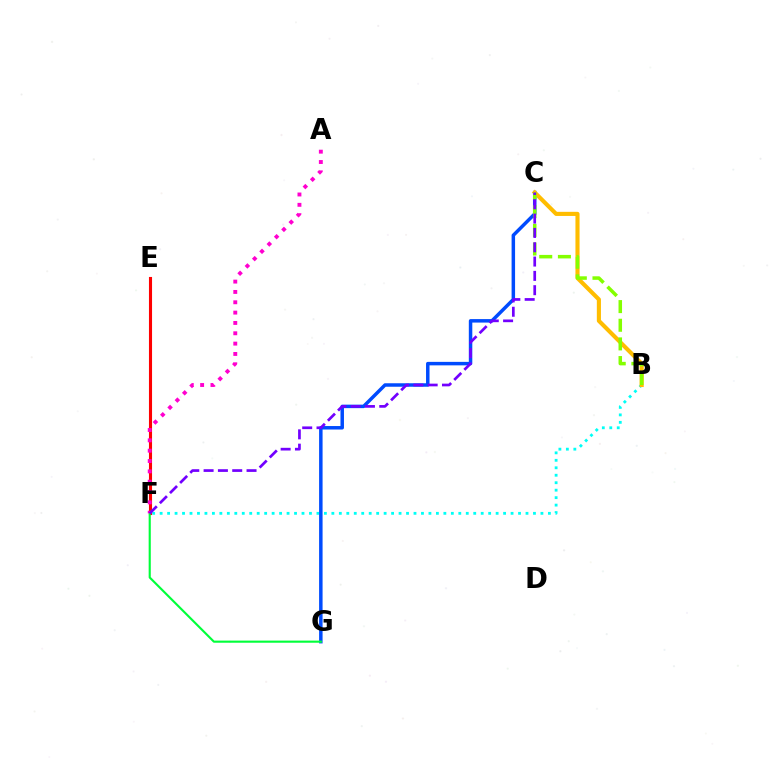{('B', 'F'): [{'color': '#00fff6', 'line_style': 'dotted', 'thickness': 2.03}], ('C', 'G'): [{'color': '#004bff', 'line_style': 'solid', 'thickness': 2.51}], ('E', 'F'): [{'color': '#ff0000', 'line_style': 'solid', 'thickness': 2.23}], ('F', 'G'): [{'color': '#00ff39', 'line_style': 'solid', 'thickness': 1.53}], ('A', 'F'): [{'color': '#ff00cf', 'line_style': 'dotted', 'thickness': 2.81}], ('B', 'C'): [{'color': '#ffbd00', 'line_style': 'solid', 'thickness': 2.97}, {'color': '#84ff00', 'line_style': 'dashed', 'thickness': 2.53}], ('C', 'F'): [{'color': '#7200ff', 'line_style': 'dashed', 'thickness': 1.95}]}